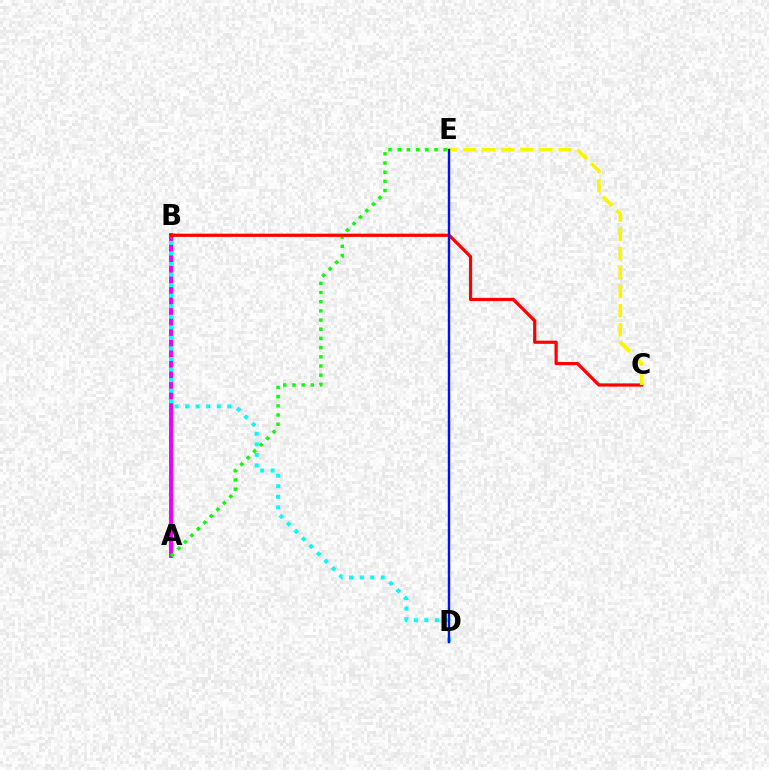{('A', 'B'): [{'color': '#ee00ff', 'line_style': 'solid', 'thickness': 2.85}], ('A', 'E'): [{'color': '#08ff00', 'line_style': 'dotted', 'thickness': 2.49}], ('B', 'C'): [{'color': '#ff0000', 'line_style': 'solid', 'thickness': 2.31}], ('B', 'D'): [{'color': '#00fff6', 'line_style': 'dotted', 'thickness': 2.87}], ('C', 'E'): [{'color': '#fcf500', 'line_style': 'dashed', 'thickness': 2.6}], ('D', 'E'): [{'color': '#0010ff', 'line_style': 'solid', 'thickness': 1.75}]}